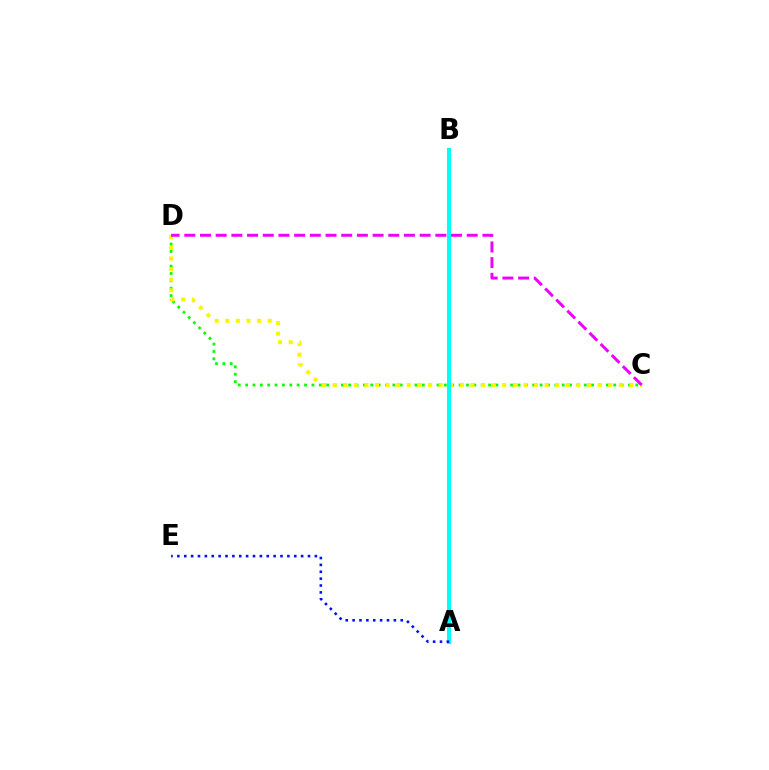{('A', 'B'): [{'color': '#ff0000', 'line_style': 'solid', 'thickness': 1.86}, {'color': '#00fff6', 'line_style': 'solid', 'thickness': 2.93}], ('C', 'D'): [{'color': '#08ff00', 'line_style': 'dotted', 'thickness': 2.0}, {'color': '#fcf500', 'line_style': 'dotted', 'thickness': 2.88}, {'color': '#ee00ff', 'line_style': 'dashed', 'thickness': 2.13}], ('A', 'E'): [{'color': '#0010ff', 'line_style': 'dotted', 'thickness': 1.87}]}